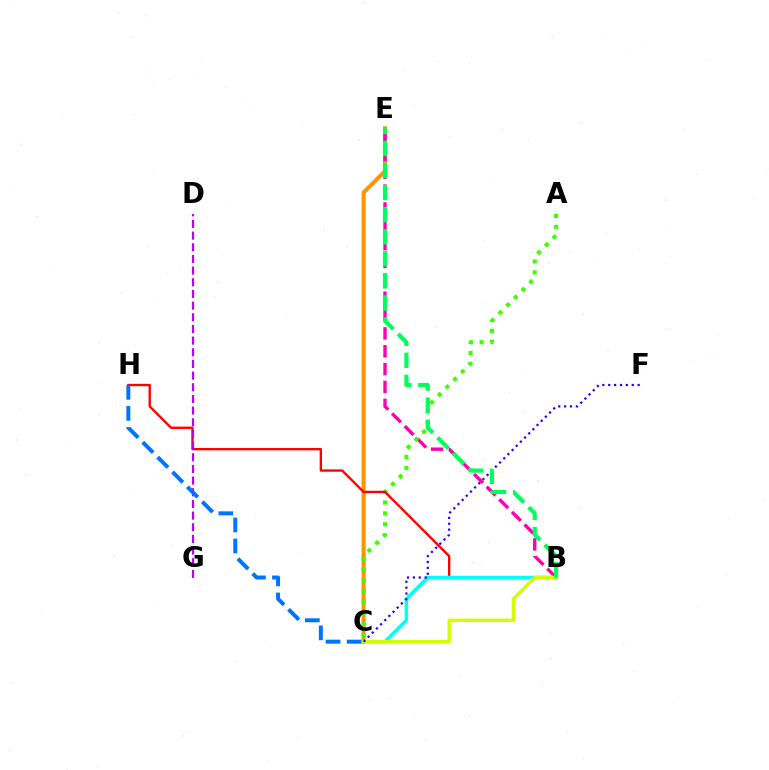{('C', 'E'): [{'color': '#ff9400', 'line_style': 'solid', 'thickness': 2.91}], ('B', 'E'): [{'color': '#ff00ac', 'line_style': 'dashed', 'thickness': 2.42}, {'color': '#00ff5c', 'line_style': 'dashed', 'thickness': 3.0}], ('A', 'C'): [{'color': '#3dff00', 'line_style': 'dotted', 'thickness': 2.96}], ('B', 'H'): [{'color': '#ff0000', 'line_style': 'solid', 'thickness': 1.7}], ('B', 'C'): [{'color': '#00fff6', 'line_style': 'solid', 'thickness': 2.53}, {'color': '#d1ff00', 'line_style': 'solid', 'thickness': 2.42}], ('D', 'G'): [{'color': '#b900ff', 'line_style': 'dashed', 'thickness': 1.58}], ('C', 'F'): [{'color': '#2500ff', 'line_style': 'dotted', 'thickness': 1.6}], ('C', 'H'): [{'color': '#0074ff', 'line_style': 'dashed', 'thickness': 2.86}]}